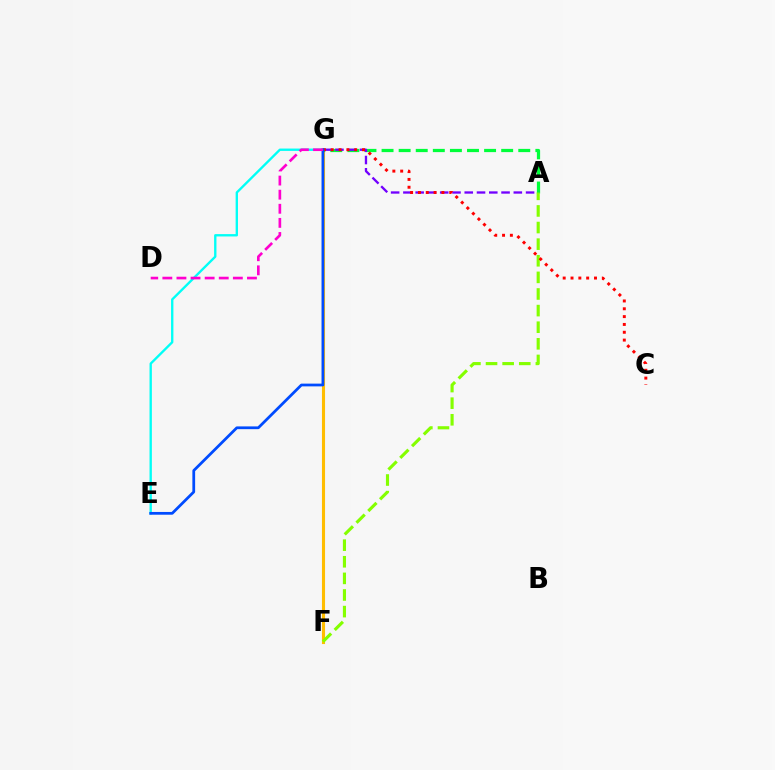{('F', 'G'): [{'color': '#ffbd00', 'line_style': 'solid', 'thickness': 2.23}], ('A', 'G'): [{'color': '#00ff39', 'line_style': 'dashed', 'thickness': 2.32}, {'color': '#7200ff', 'line_style': 'dashed', 'thickness': 1.67}], ('E', 'G'): [{'color': '#00fff6', 'line_style': 'solid', 'thickness': 1.69}, {'color': '#004bff', 'line_style': 'solid', 'thickness': 1.98}], ('A', 'F'): [{'color': '#84ff00', 'line_style': 'dashed', 'thickness': 2.26}], ('C', 'G'): [{'color': '#ff0000', 'line_style': 'dotted', 'thickness': 2.13}], ('D', 'G'): [{'color': '#ff00cf', 'line_style': 'dashed', 'thickness': 1.92}]}